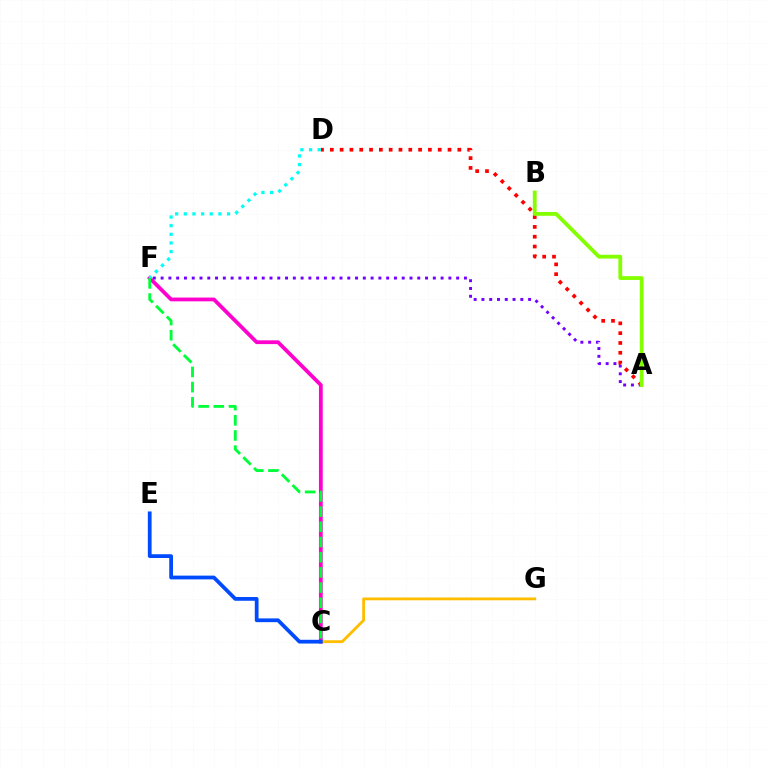{('C', 'F'): [{'color': '#ff00cf', 'line_style': 'solid', 'thickness': 2.72}, {'color': '#00ff39', 'line_style': 'dashed', 'thickness': 2.06}], ('A', 'F'): [{'color': '#7200ff', 'line_style': 'dotted', 'thickness': 2.11}], ('A', 'D'): [{'color': '#ff0000', 'line_style': 'dotted', 'thickness': 2.67}], ('A', 'B'): [{'color': '#84ff00', 'line_style': 'solid', 'thickness': 2.75}], ('D', 'F'): [{'color': '#00fff6', 'line_style': 'dotted', 'thickness': 2.35}], ('C', 'G'): [{'color': '#ffbd00', 'line_style': 'solid', 'thickness': 2.04}], ('C', 'E'): [{'color': '#004bff', 'line_style': 'solid', 'thickness': 2.71}]}